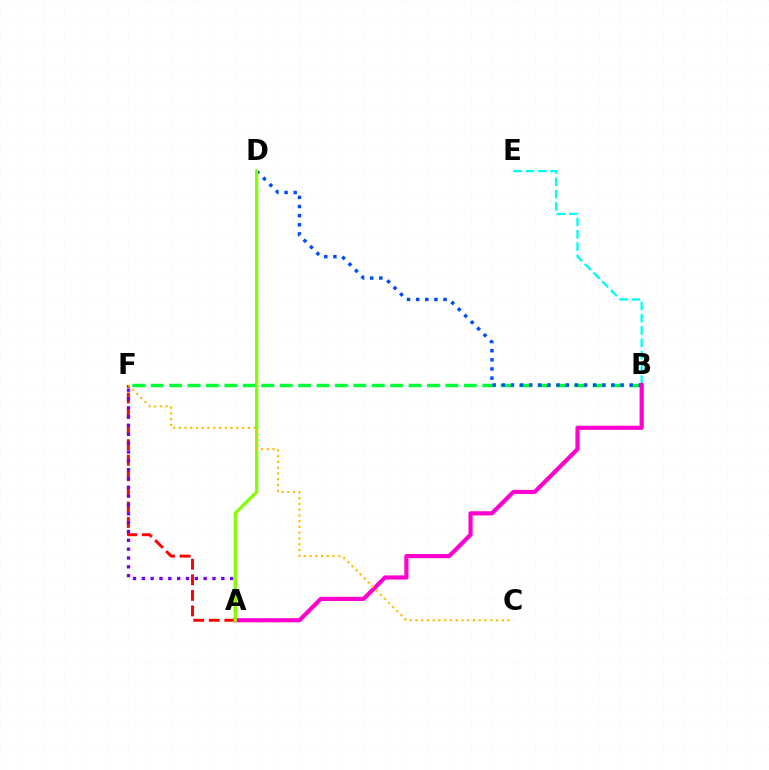{('A', 'F'): [{'color': '#ff0000', 'line_style': 'dashed', 'thickness': 2.11}, {'color': '#7200ff', 'line_style': 'dotted', 'thickness': 2.4}], ('B', 'E'): [{'color': '#00fff6', 'line_style': 'dashed', 'thickness': 1.67}], ('B', 'F'): [{'color': '#00ff39', 'line_style': 'dashed', 'thickness': 2.5}], ('B', 'D'): [{'color': '#004bff', 'line_style': 'dotted', 'thickness': 2.48}], ('A', 'B'): [{'color': '#ff00cf', 'line_style': 'solid', 'thickness': 3.0}], ('A', 'D'): [{'color': '#84ff00', 'line_style': 'solid', 'thickness': 2.35}], ('C', 'F'): [{'color': '#ffbd00', 'line_style': 'dotted', 'thickness': 1.56}]}